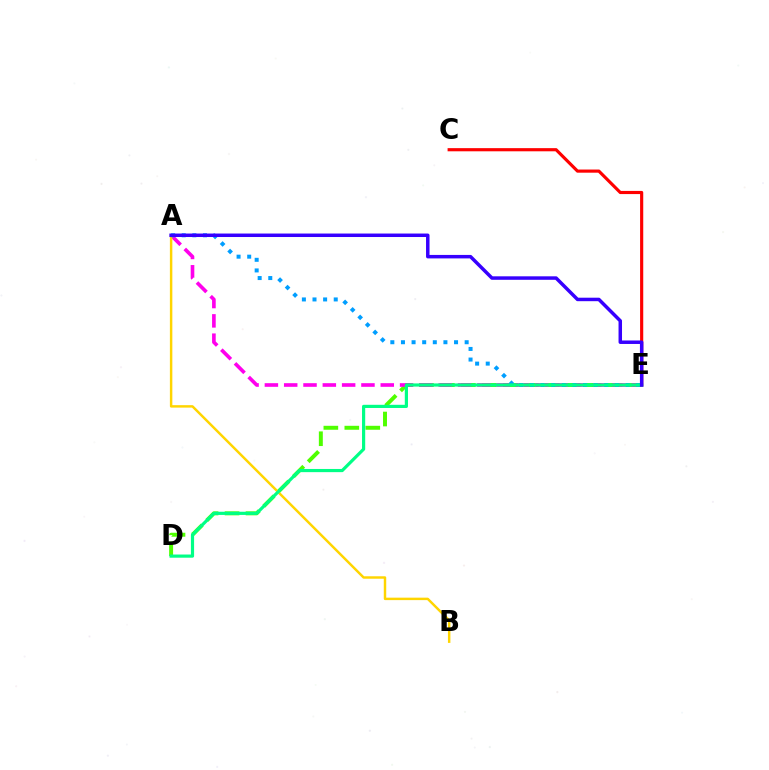{('D', 'E'): [{'color': '#4fff00', 'line_style': 'dashed', 'thickness': 2.85}, {'color': '#00ff86', 'line_style': 'solid', 'thickness': 2.29}], ('A', 'E'): [{'color': '#ff00ed', 'line_style': 'dashed', 'thickness': 2.62}, {'color': '#009eff', 'line_style': 'dotted', 'thickness': 2.88}, {'color': '#3700ff', 'line_style': 'solid', 'thickness': 2.51}], ('A', 'B'): [{'color': '#ffd500', 'line_style': 'solid', 'thickness': 1.77}], ('C', 'E'): [{'color': '#ff0000', 'line_style': 'solid', 'thickness': 2.27}]}